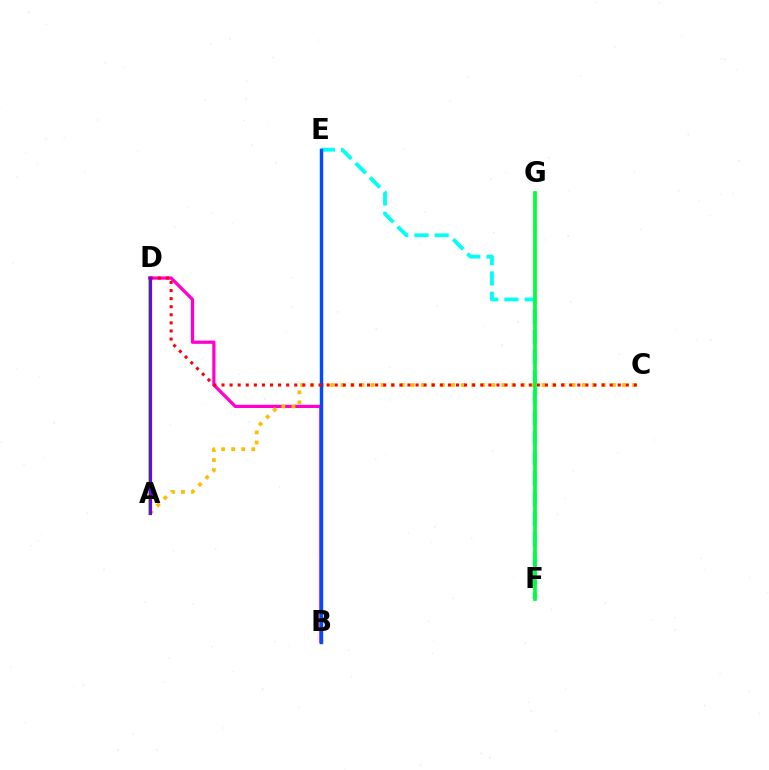{('E', 'F'): [{'color': '#00fff6', 'line_style': 'dashed', 'thickness': 2.75}], ('A', 'D'): [{'color': '#84ff00', 'line_style': 'solid', 'thickness': 2.96}, {'color': '#7200ff', 'line_style': 'solid', 'thickness': 2.28}], ('B', 'D'): [{'color': '#ff00cf', 'line_style': 'solid', 'thickness': 2.33}], ('A', 'C'): [{'color': '#ffbd00', 'line_style': 'dotted', 'thickness': 2.73}], ('B', 'E'): [{'color': '#004bff', 'line_style': 'solid', 'thickness': 2.47}], ('C', 'D'): [{'color': '#ff0000', 'line_style': 'dotted', 'thickness': 2.2}], ('F', 'G'): [{'color': '#00ff39', 'line_style': 'solid', 'thickness': 2.67}]}